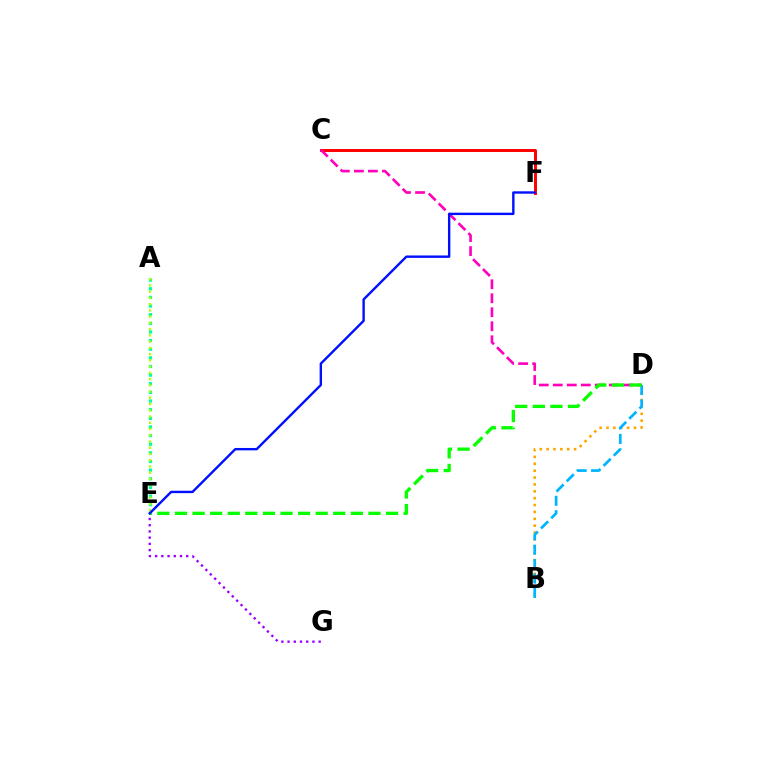{('A', 'E'): [{'color': '#00ff9d', 'line_style': 'dotted', 'thickness': 2.35}, {'color': '#b3ff00', 'line_style': 'dotted', 'thickness': 1.7}], ('C', 'F'): [{'color': '#ff0000', 'line_style': 'solid', 'thickness': 2.13}], ('B', 'D'): [{'color': '#ffa500', 'line_style': 'dotted', 'thickness': 1.87}, {'color': '#00b5ff', 'line_style': 'dashed', 'thickness': 1.96}], ('C', 'D'): [{'color': '#ff00bd', 'line_style': 'dashed', 'thickness': 1.9}], ('E', 'G'): [{'color': '#9b00ff', 'line_style': 'dotted', 'thickness': 1.69}], ('D', 'E'): [{'color': '#08ff00', 'line_style': 'dashed', 'thickness': 2.39}], ('E', 'F'): [{'color': '#0010ff', 'line_style': 'solid', 'thickness': 1.72}]}